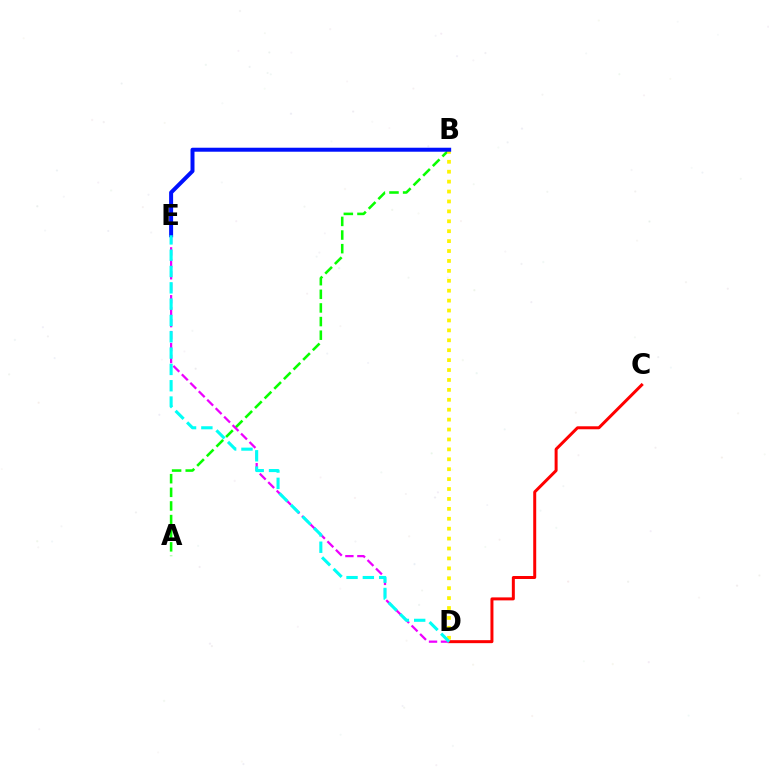{('A', 'B'): [{'color': '#08ff00', 'line_style': 'dashed', 'thickness': 1.85}], ('B', 'D'): [{'color': '#fcf500', 'line_style': 'dotted', 'thickness': 2.69}], ('C', 'D'): [{'color': '#ff0000', 'line_style': 'solid', 'thickness': 2.15}], ('D', 'E'): [{'color': '#ee00ff', 'line_style': 'dashed', 'thickness': 1.63}, {'color': '#00fff6', 'line_style': 'dashed', 'thickness': 2.22}], ('B', 'E'): [{'color': '#0010ff', 'line_style': 'solid', 'thickness': 2.87}]}